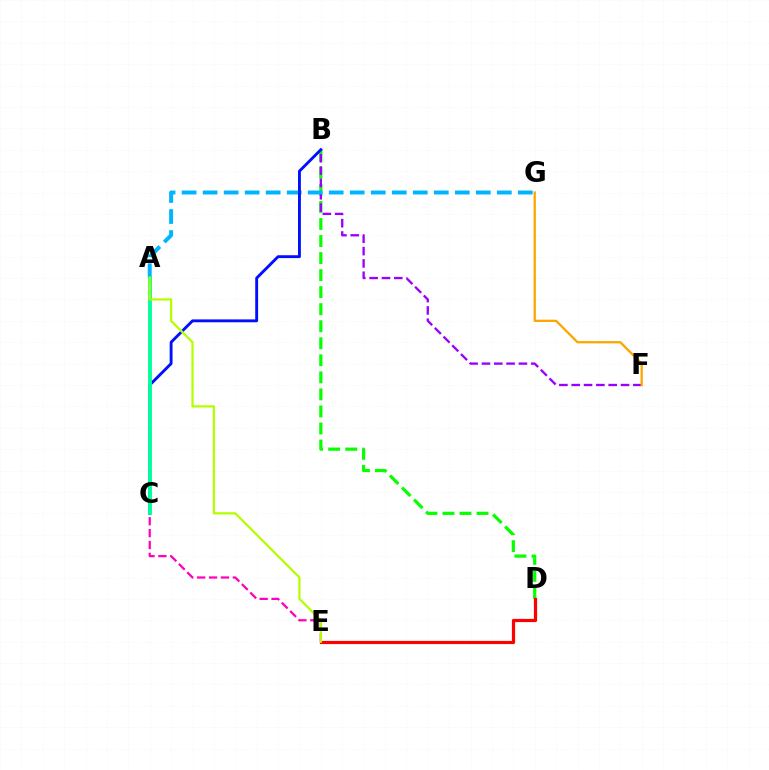{('B', 'D'): [{'color': '#08ff00', 'line_style': 'dashed', 'thickness': 2.31}], ('D', 'E'): [{'color': '#ff0000', 'line_style': 'solid', 'thickness': 2.3}], ('B', 'F'): [{'color': '#9b00ff', 'line_style': 'dashed', 'thickness': 1.67}], ('C', 'E'): [{'color': '#ff00bd', 'line_style': 'dashed', 'thickness': 1.62}], ('A', 'G'): [{'color': '#00b5ff', 'line_style': 'dashed', 'thickness': 2.85}], ('F', 'G'): [{'color': '#ffa500', 'line_style': 'solid', 'thickness': 1.65}], ('B', 'C'): [{'color': '#0010ff', 'line_style': 'solid', 'thickness': 2.07}], ('A', 'C'): [{'color': '#00ff9d', 'line_style': 'solid', 'thickness': 2.78}], ('A', 'E'): [{'color': '#b3ff00', 'line_style': 'solid', 'thickness': 1.61}]}